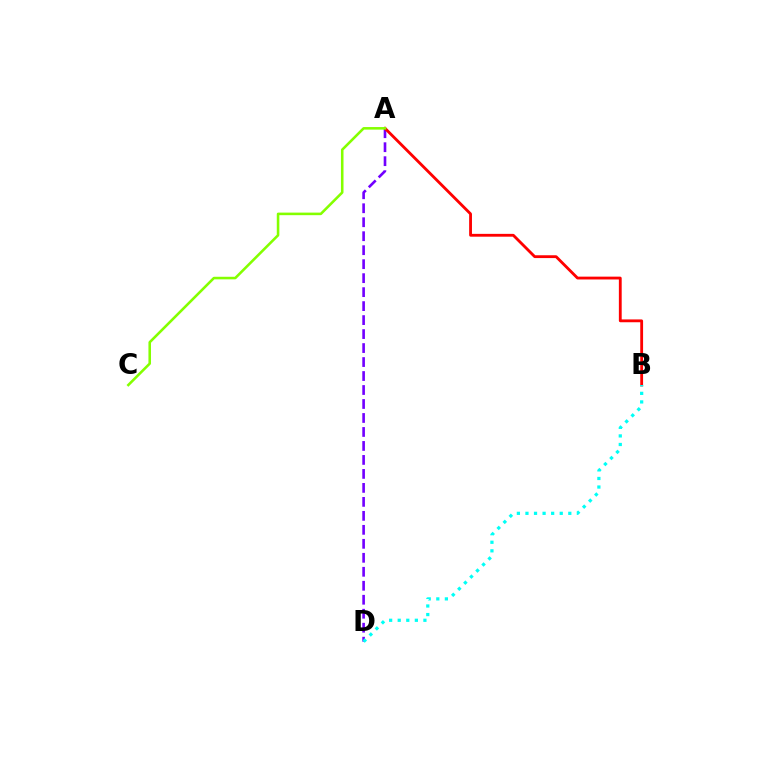{('A', 'D'): [{'color': '#7200ff', 'line_style': 'dashed', 'thickness': 1.9}], ('A', 'B'): [{'color': '#ff0000', 'line_style': 'solid', 'thickness': 2.04}], ('A', 'C'): [{'color': '#84ff00', 'line_style': 'solid', 'thickness': 1.85}], ('B', 'D'): [{'color': '#00fff6', 'line_style': 'dotted', 'thickness': 2.33}]}